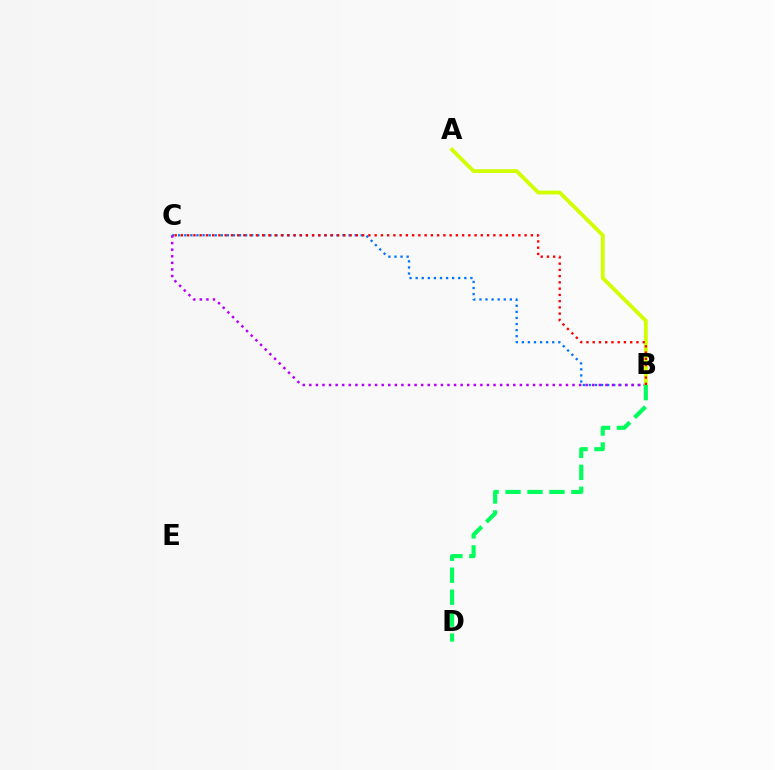{('B', 'C'): [{'color': '#0074ff', 'line_style': 'dotted', 'thickness': 1.65}, {'color': '#b900ff', 'line_style': 'dotted', 'thickness': 1.79}, {'color': '#ff0000', 'line_style': 'dotted', 'thickness': 1.7}], ('A', 'B'): [{'color': '#d1ff00', 'line_style': 'solid', 'thickness': 2.74}], ('B', 'D'): [{'color': '#00ff5c', 'line_style': 'dashed', 'thickness': 2.98}]}